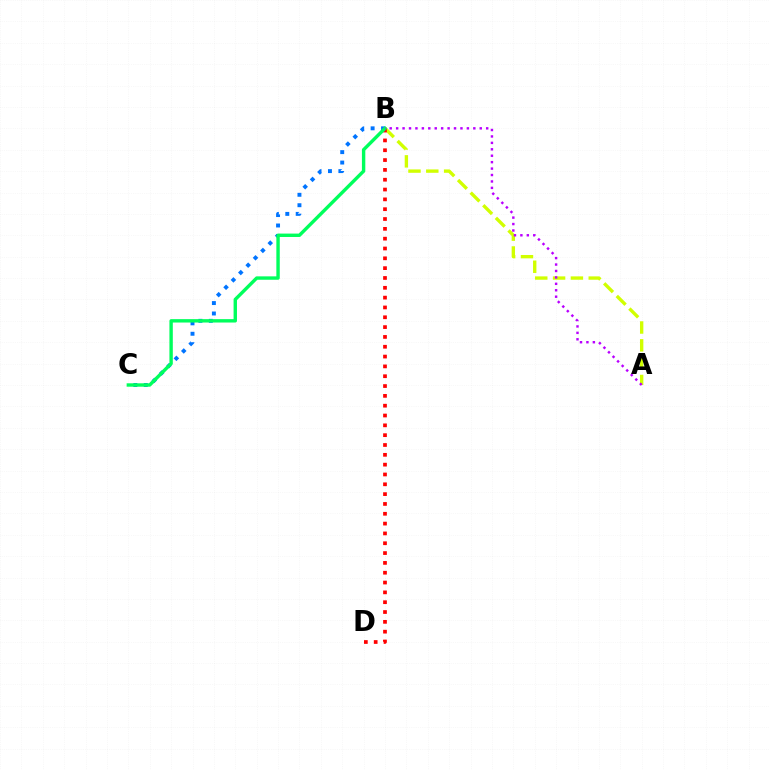{('B', 'C'): [{'color': '#0074ff', 'line_style': 'dotted', 'thickness': 2.83}, {'color': '#00ff5c', 'line_style': 'solid', 'thickness': 2.45}], ('A', 'B'): [{'color': '#d1ff00', 'line_style': 'dashed', 'thickness': 2.42}, {'color': '#b900ff', 'line_style': 'dotted', 'thickness': 1.75}], ('B', 'D'): [{'color': '#ff0000', 'line_style': 'dotted', 'thickness': 2.67}]}